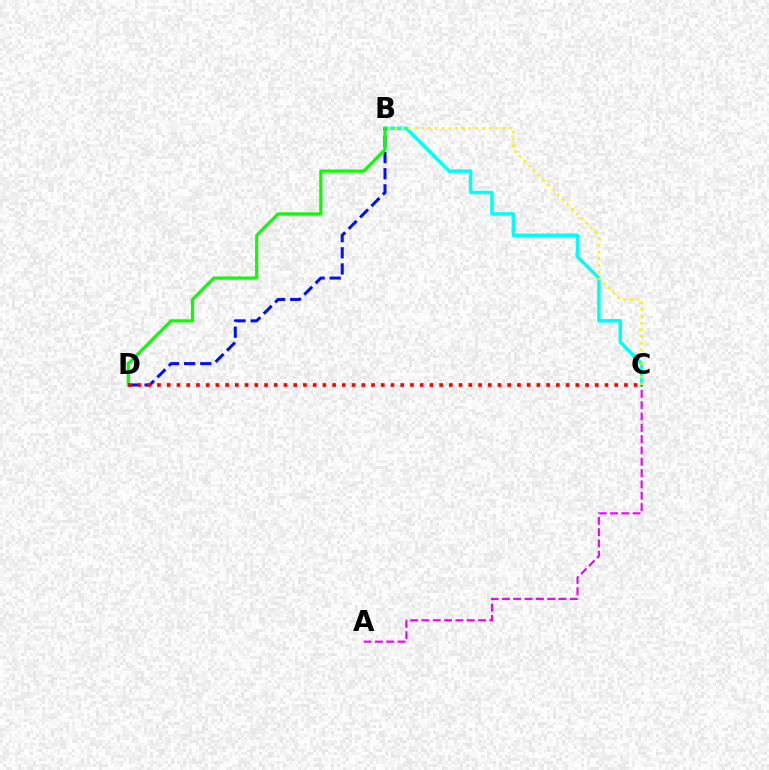{('B', 'C'): [{'color': '#00fff6', 'line_style': 'solid', 'thickness': 2.52}, {'color': '#fcf500', 'line_style': 'dotted', 'thickness': 1.83}], ('A', 'C'): [{'color': '#ee00ff', 'line_style': 'dashed', 'thickness': 1.54}], ('B', 'D'): [{'color': '#0010ff', 'line_style': 'dashed', 'thickness': 2.19}, {'color': '#08ff00', 'line_style': 'solid', 'thickness': 2.27}], ('C', 'D'): [{'color': '#ff0000', 'line_style': 'dotted', 'thickness': 2.64}]}